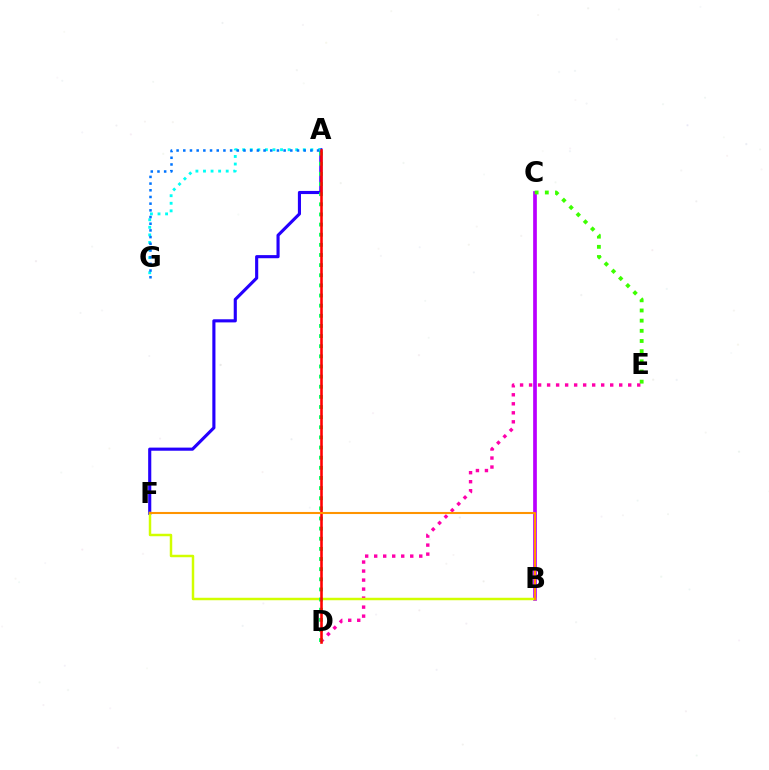{('A', 'F'): [{'color': '#2500ff', 'line_style': 'solid', 'thickness': 2.25}], ('A', 'G'): [{'color': '#00fff6', 'line_style': 'dotted', 'thickness': 2.06}, {'color': '#0074ff', 'line_style': 'dotted', 'thickness': 1.82}], ('D', 'E'): [{'color': '#ff00ac', 'line_style': 'dotted', 'thickness': 2.45}], ('B', 'C'): [{'color': '#b900ff', 'line_style': 'solid', 'thickness': 2.67}], ('B', 'F'): [{'color': '#d1ff00', 'line_style': 'solid', 'thickness': 1.78}, {'color': '#ff9400', 'line_style': 'solid', 'thickness': 1.5}], ('A', 'D'): [{'color': '#00ff5c', 'line_style': 'dotted', 'thickness': 2.75}, {'color': '#ff0000', 'line_style': 'solid', 'thickness': 1.86}], ('C', 'E'): [{'color': '#3dff00', 'line_style': 'dotted', 'thickness': 2.76}]}